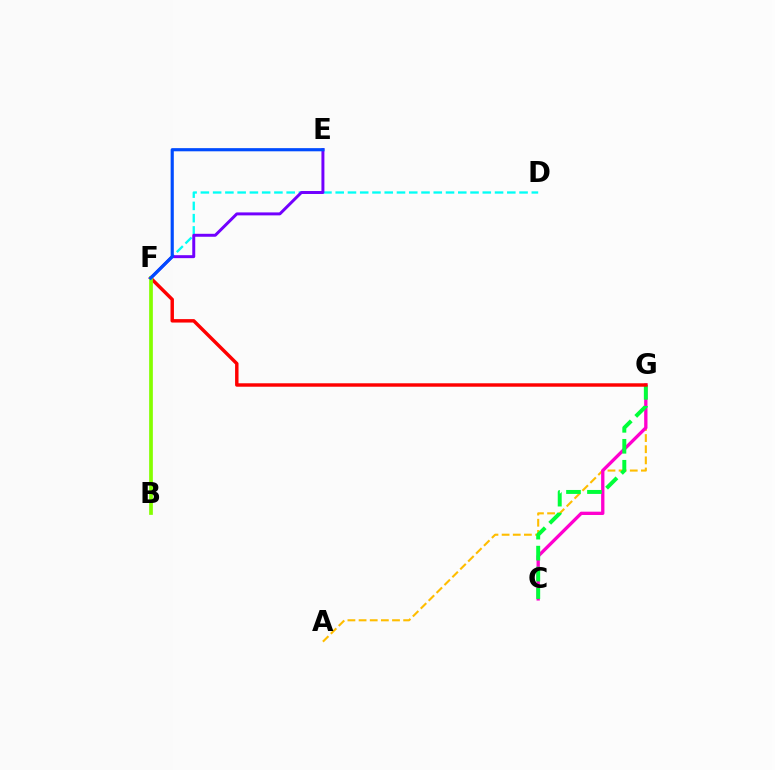{('A', 'G'): [{'color': '#ffbd00', 'line_style': 'dashed', 'thickness': 1.51}], ('D', 'F'): [{'color': '#00fff6', 'line_style': 'dashed', 'thickness': 1.67}], ('E', 'F'): [{'color': '#7200ff', 'line_style': 'solid', 'thickness': 2.13}, {'color': '#004bff', 'line_style': 'solid', 'thickness': 2.28}], ('C', 'G'): [{'color': '#ff00cf', 'line_style': 'solid', 'thickness': 2.38}, {'color': '#00ff39', 'line_style': 'dashed', 'thickness': 2.85}], ('F', 'G'): [{'color': '#ff0000', 'line_style': 'solid', 'thickness': 2.48}], ('B', 'F'): [{'color': '#84ff00', 'line_style': 'solid', 'thickness': 2.68}]}